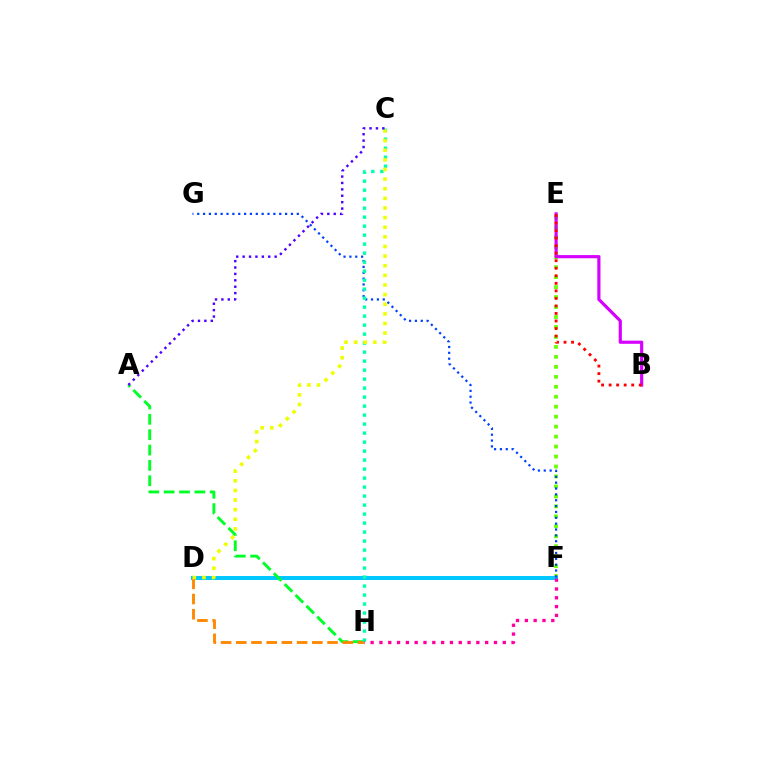{('E', 'F'): [{'color': '#66ff00', 'line_style': 'dotted', 'thickness': 2.71}], ('D', 'F'): [{'color': '#00c7ff', 'line_style': 'solid', 'thickness': 2.89}], ('B', 'E'): [{'color': '#d600ff', 'line_style': 'solid', 'thickness': 2.28}, {'color': '#ff0000', 'line_style': 'dotted', 'thickness': 2.05}], ('F', 'G'): [{'color': '#003fff', 'line_style': 'dotted', 'thickness': 1.59}], ('A', 'H'): [{'color': '#00ff27', 'line_style': 'dashed', 'thickness': 2.08}], ('D', 'H'): [{'color': '#ff8800', 'line_style': 'dashed', 'thickness': 2.07}], ('C', 'H'): [{'color': '#00ffaf', 'line_style': 'dotted', 'thickness': 2.44}], ('F', 'H'): [{'color': '#ff00a0', 'line_style': 'dotted', 'thickness': 2.39}], ('C', 'D'): [{'color': '#eeff00', 'line_style': 'dotted', 'thickness': 2.61}], ('A', 'C'): [{'color': '#4f00ff', 'line_style': 'dotted', 'thickness': 1.74}]}